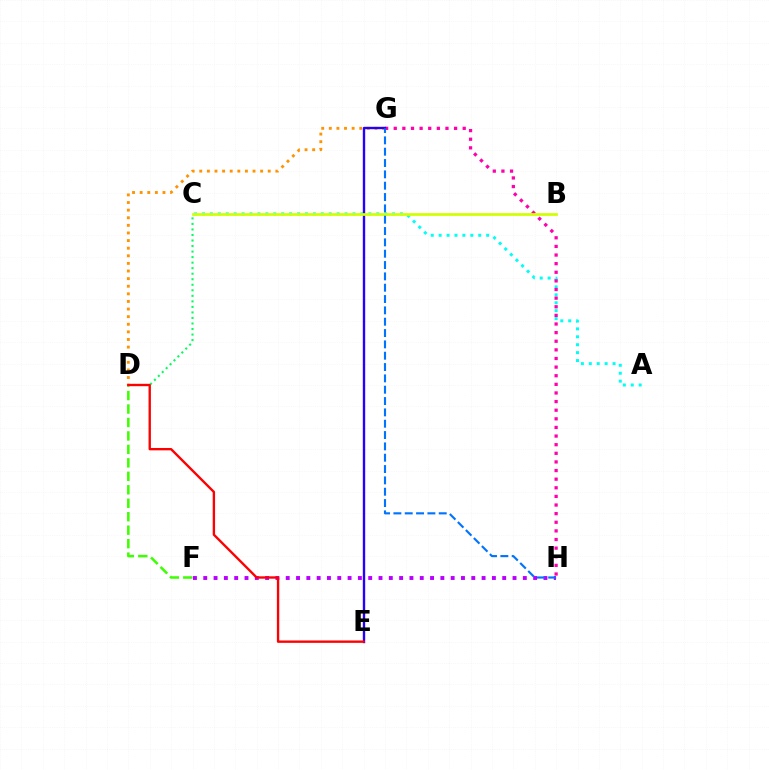{('A', 'C'): [{'color': '#00fff6', 'line_style': 'dotted', 'thickness': 2.15}], ('D', 'F'): [{'color': '#3dff00', 'line_style': 'dashed', 'thickness': 1.83}], ('F', 'H'): [{'color': '#b900ff', 'line_style': 'dotted', 'thickness': 2.8}], ('G', 'H'): [{'color': '#ff00ac', 'line_style': 'dotted', 'thickness': 2.34}, {'color': '#0074ff', 'line_style': 'dashed', 'thickness': 1.54}], ('C', 'D'): [{'color': '#00ff5c', 'line_style': 'dotted', 'thickness': 1.5}], ('D', 'G'): [{'color': '#ff9400', 'line_style': 'dotted', 'thickness': 2.07}], ('E', 'G'): [{'color': '#2500ff', 'line_style': 'solid', 'thickness': 1.71}], ('B', 'C'): [{'color': '#d1ff00', 'line_style': 'solid', 'thickness': 1.96}], ('D', 'E'): [{'color': '#ff0000', 'line_style': 'solid', 'thickness': 1.7}]}